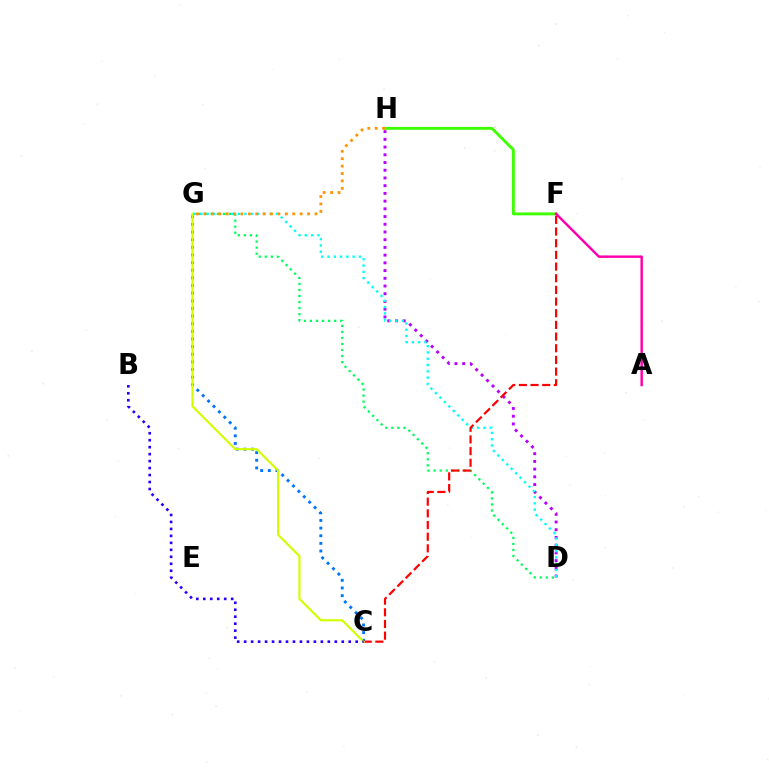{('D', 'H'): [{'color': '#b900ff', 'line_style': 'dotted', 'thickness': 2.1}], ('D', 'G'): [{'color': '#00ff5c', 'line_style': 'dotted', 'thickness': 1.64}, {'color': '#00fff6', 'line_style': 'dotted', 'thickness': 1.71}], ('C', 'G'): [{'color': '#0074ff', 'line_style': 'dotted', 'thickness': 2.08}, {'color': '#d1ff00', 'line_style': 'solid', 'thickness': 1.55}], ('F', 'H'): [{'color': '#3dff00', 'line_style': 'solid', 'thickness': 2.08}], ('C', 'F'): [{'color': '#ff0000', 'line_style': 'dashed', 'thickness': 1.59}], ('G', 'H'): [{'color': '#ff9400', 'line_style': 'dotted', 'thickness': 2.01}], ('A', 'F'): [{'color': '#ff00ac', 'line_style': 'solid', 'thickness': 1.76}], ('B', 'C'): [{'color': '#2500ff', 'line_style': 'dotted', 'thickness': 1.89}]}